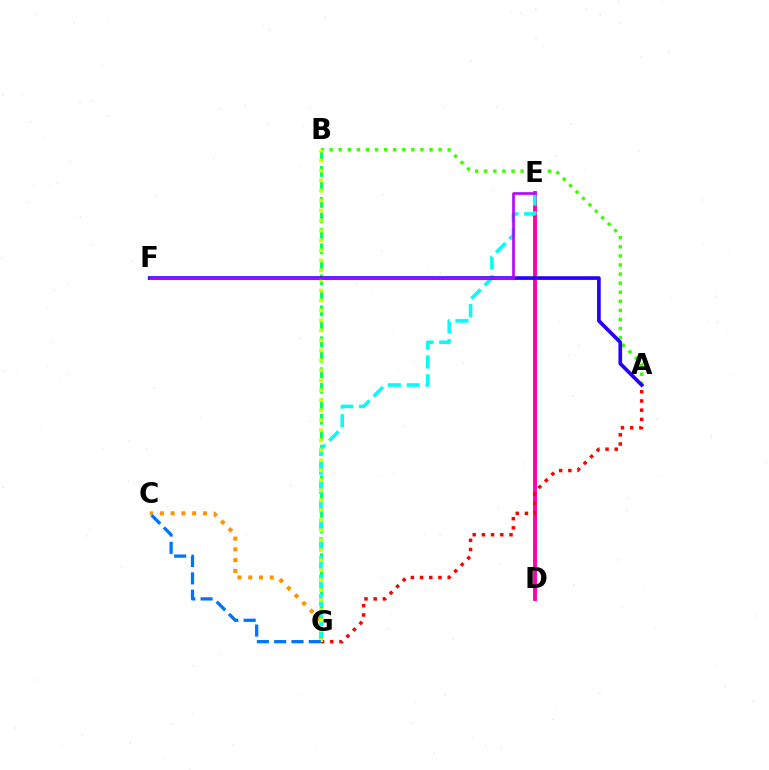{('A', 'B'): [{'color': '#3dff00', 'line_style': 'dotted', 'thickness': 2.47}], ('D', 'E'): [{'color': '#ff00ac', 'line_style': 'solid', 'thickness': 2.79}], ('B', 'G'): [{'color': '#00ff5c', 'line_style': 'dashed', 'thickness': 2.1}, {'color': '#d1ff00', 'line_style': 'dotted', 'thickness': 2.71}], ('E', 'G'): [{'color': '#00fff6', 'line_style': 'dashed', 'thickness': 2.56}], ('C', 'G'): [{'color': '#ff9400', 'line_style': 'dotted', 'thickness': 2.93}, {'color': '#0074ff', 'line_style': 'dashed', 'thickness': 2.35}], ('A', 'G'): [{'color': '#ff0000', 'line_style': 'dotted', 'thickness': 2.5}], ('A', 'F'): [{'color': '#2500ff', 'line_style': 'solid', 'thickness': 2.65}], ('E', 'F'): [{'color': '#b900ff', 'line_style': 'solid', 'thickness': 1.89}]}